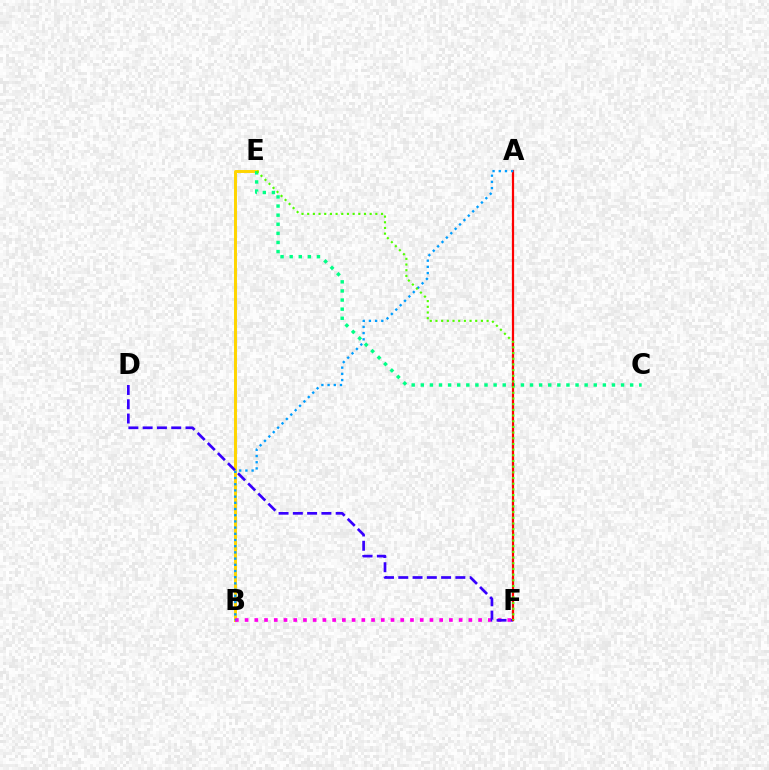{('B', 'E'): [{'color': '#ffd500', 'line_style': 'solid', 'thickness': 2.12}], ('B', 'F'): [{'color': '#ff00ed', 'line_style': 'dotted', 'thickness': 2.64}], ('D', 'F'): [{'color': '#3700ff', 'line_style': 'dashed', 'thickness': 1.94}], ('C', 'E'): [{'color': '#00ff86', 'line_style': 'dotted', 'thickness': 2.47}], ('A', 'F'): [{'color': '#ff0000', 'line_style': 'solid', 'thickness': 1.6}], ('A', 'B'): [{'color': '#009eff', 'line_style': 'dotted', 'thickness': 1.68}], ('E', 'F'): [{'color': '#4fff00', 'line_style': 'dotted', 'thickness': 1.54}]}